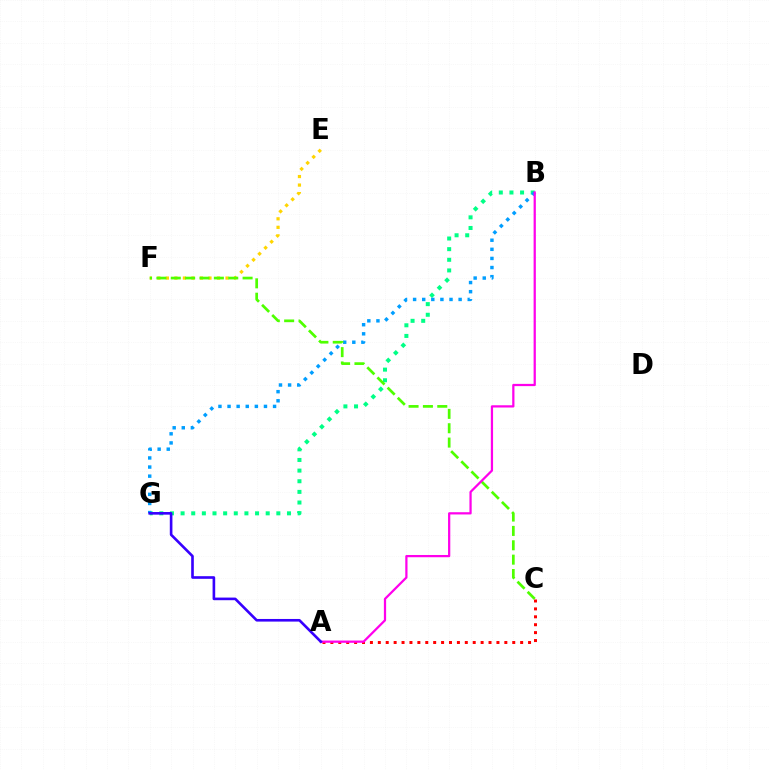{('B', 'G'): [{'color': '#00ff86', 'line_style': 'dotted', 'thickness': 2.89}, {'color': '#009eff', 'line_style': 'dotted', 'thickness': 2.47}], ('E', 'F'): [{'color': '#ffd500', 'line_style': 'dotted', 'thickness': 2.32}], ('A', 'C'): [{'color': '#ff0000', 'line_style': 'dotted', 'thickness': 2.15}], ('C', 'F'): [{'color': '#4fff00', 'line_style': 'dashed', 'thickness': 1.95}], ('A', 'B'): [{'color': '#ff00ed', 'line_style': 'solid', 'thickness': 1.61}], ('A', 'G'): [{'color': '#3700ff', 'line_style': 'solid', 'thickness': 1.89}]}